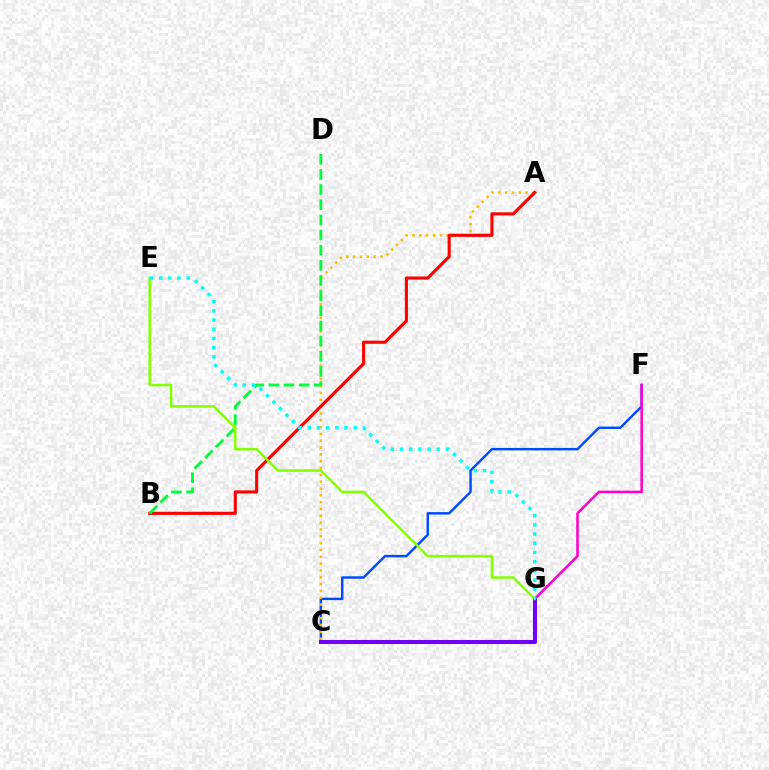{('C', 'F'): [{'color': '#004bff', 'line_style': 'solid', 'thickness': 1.77}], ('A', 'C'): [{'color': '#ffbd00', 'line_style': 'dotted', 'thickness': 1.85}], ('A', 'B'): [{'color': '#ff0000', 'line_style': 'solid', 'thickness': 2.24}], ('F', 'G'): [{'color': '#ff00cf', 'line_style': 'solid', 'thickness': 1.85}], ('B', 'D'): [{'color': '#00ff39', 'line_style': 'dashed', 'thickness': 2.06}], ('C', 'G'): [{'color': '#7200ff', 'line_style': 'solid', 'thickness': 2.9}], ('E', 'G'): [{'color': '#84ff00', 'line_style': 'solid', 'thickness': 1.8}, {'color': '#00fff6', 'line_style': 'dotted', 'thickness': 2.5}]}